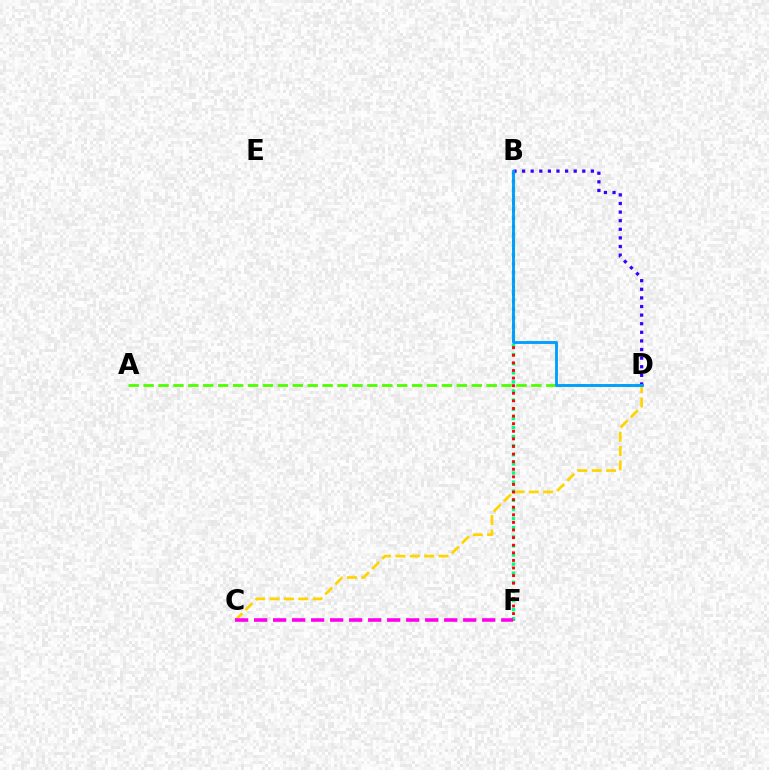{('A', 'D'): [{'color': '#4fff00', 'line_style': 'dashed', 'thickness': 2.03}], ('C', 'D'): [{'color': '#ffd500', 'line_style': 'dashed', 'thickness': 1.95}], ('B', 'F'): [{'color': '#00ff86', 'line_style': 'dotted', 'thickness': 2.48}, {'color': '#ff0000', 'line_style': 'dotted', 'thickness': 2.06}], ('C', 'F'): [{'color': '#ff00ed', 'line_style': 'dashed', 'thickness': 2.58}], ('B', 'D'): [{'color': '#3700ff', 'line_style': 'dotted', 'thickness': 2.34}, {'color': '#009eff', 'line_style': 'solid', 'thickness': 2.06}]}